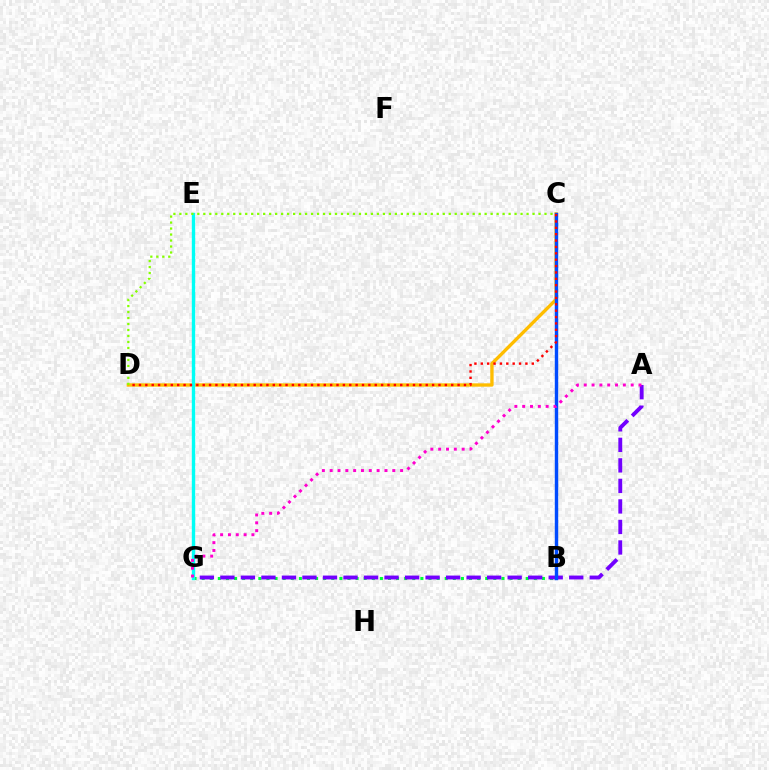{('C', 'D'): [{'color': '#ffbd00', 'line_style': 'solid', 'thickness': 2.41}, {'color': '#ff0000', 'line_style': 'dotted', 'thickness': 1.73}, {'color': '#84ff00', 'line_style': 'dotted', 'thickness': 1.63}], ('B', 'G'): [{'color': '#00ff39', 'line_style': 'dotted', 'thickness': 2.2}], ('A', 'G'): [{'color': '#7200ff', 'line_style': 'dashed', 'thickness': 2.79}, {'color': '#ff00cf', 'line_style': 'dotted', 'thickness': 2.13}], ('B', 'C'): [{'color': '#004bff', 'line_style': 'solid', 'thickness': 2.46}], ('E', 'G'): [{'color': '#00fff6', 'line_style': 'solid', 'thickness': 2.43}]}